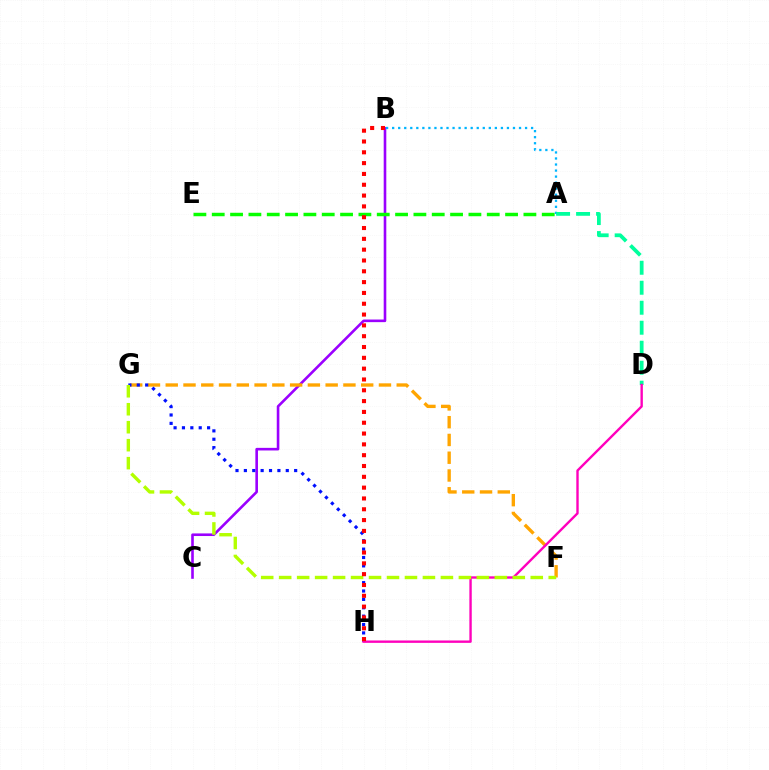{('B', 'C'): [{'color': '#9b00ff', 'line_style': 'solid', 'thickness': 1.88}], ('A', 'B'): [{'color': '#00b5ff', 'line_style': 'dotted', 'thickness': 1.64}], ('F', 'G'): [{'color': '#ffa500', 'line_style': 'dashed', 'thickness': 2.41}, {'color': '#b3ff00', 'line_style': 'dashed', 'thickness': 2.44}], ('A', 'D'): [{'color': '#00ff9d', 'line_style': 'dashed', 'thickness': 2.72}], ('G', 'H'): [{'color': '#0010ff', 'line_style': 'dotted', 'thickness': 2.28}], ('D', 'H'): [{'color': '#ff00bd', 'line_style': 'solid', 'thickness': 1.72}], ('A', 'E'): [{'color': '#08ff00', 'line_style': 'dashed', 'thickness': 2.49}], ('B', 'H'): [{'color': '#ff0000', 'line_style': 'dotted', 'thickness': 2.94}]}